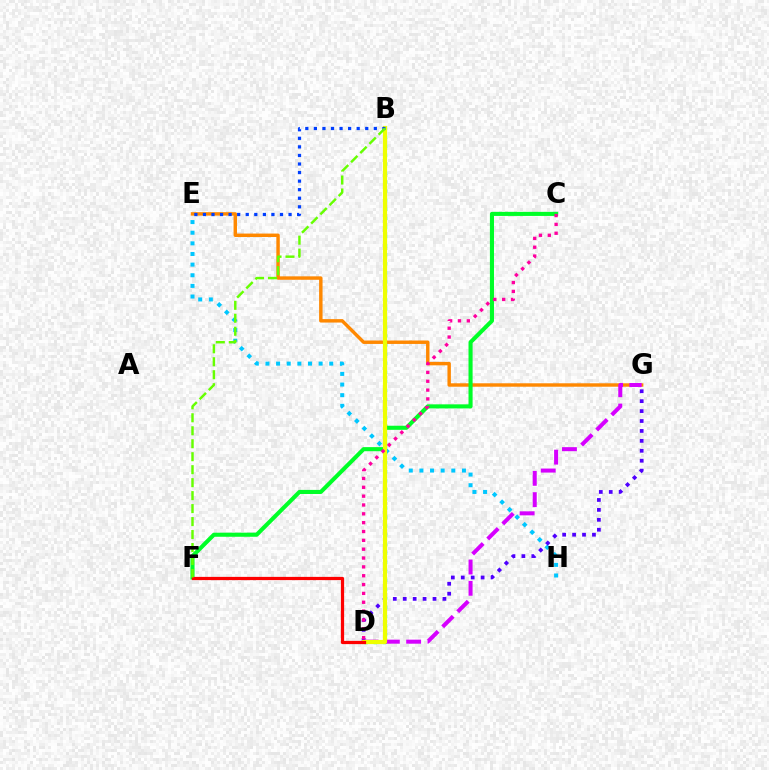{('E', 'G'): [{'color': '#ff8800', 'line_style': 'solid', 'thickness': 2.47}], ('E', 'H'): [{'color': '#00c7ff', 'line_style': 'dotted', 'thickness': 2.89}], ('B', 'D'): [{'color': '#00ffaf', 'line_style': 'dotted', 'thickness': 2.46}, {'color': '#eeff00', 'line_style': 'solid', 'thickness': 3.0}], ('D', 'G'): [{'color': '#4f00ff', 'line_style': 'dotted', 'thickness': 2.7}, {'color': '#d600ff', 'line_style': 'dashed', 'thickness': 2.89}], ('C', 'F'): [{'color': '#00ff27', 'line_style': 'solid', 'thickness': 2.94}], ('B', 'E'): [{'color': '#003fff', 'line_style': 'dotted', 'thickness': 2.33}], ('C', 'D'): [{'color': '#ff00a0', 'line_style': 'dotted', 'thickness': 2.4}], ('D', 'F'): [{'color': '#ff0000', 'line_style': 'solid', 'thickness': 2.33}], ('B', 'F'): [{'color': '#66ff00', 'line_style': 'dashed', 'thickness': 1.76}]}